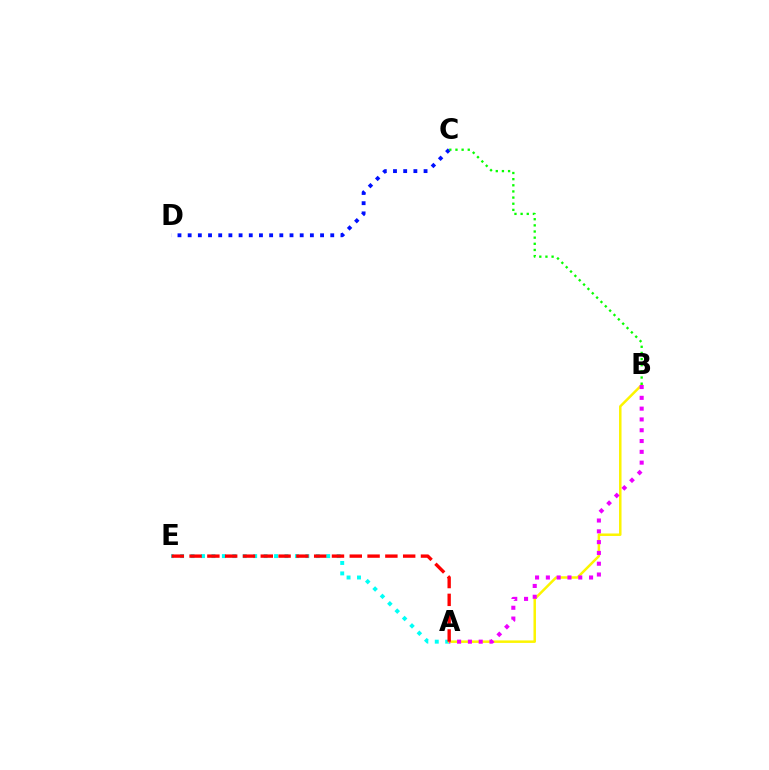{('A', 'E'): [{'color': '#00fff6', 'line_style': 'dotted', 'thickness': 2.84}, {'color': '#ff0000', 'line_style': 'dashed', 'thickness': 2.42}], ('A', 'B'): [{'color': '#fcf500', 'line_style': 'solid', 'thickness': 1.8}, {'color': '#ee00ff', 'line_style': 'dotted', 'thickness': 2.93}], ('C', 'D'): [{'color': '#0010ff', 'line_style': 'dotted', 'thickness': 2.77}], ('B', 'C'): [{'color': '#08ff00', 'line_style': 'dotted', 'thickness': 1.67}]}